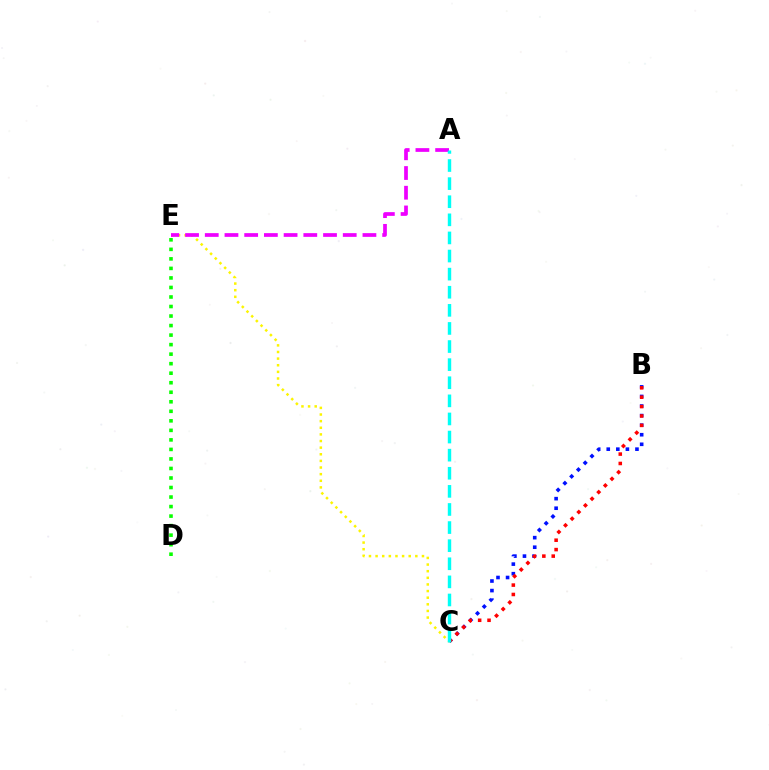{('B', 'C'): [{'color': '#0010ff', 'line_style': 'dotted', 'thickness': 2.6}, {'color': '#ff0000', 'line_style': 'dotted', 'thickness': 2.55}], ('C', 'E'): [{'color': '#fcf500', 'line_style': 'dotted', 'thickness': 1.8}], ('D', 'E'): [{'color': '#08ff00', 'line_style': 'dotted', 'thickness': 2.59}], ('A', 'E'): [{'color': '#ee00ff', 'line_style': 'dashed', 'thickness': 2.68}], ('A', 'C'): [{'color': '#00fff6', 'line_style': 'dashed', 'thickness': 2.46}]}